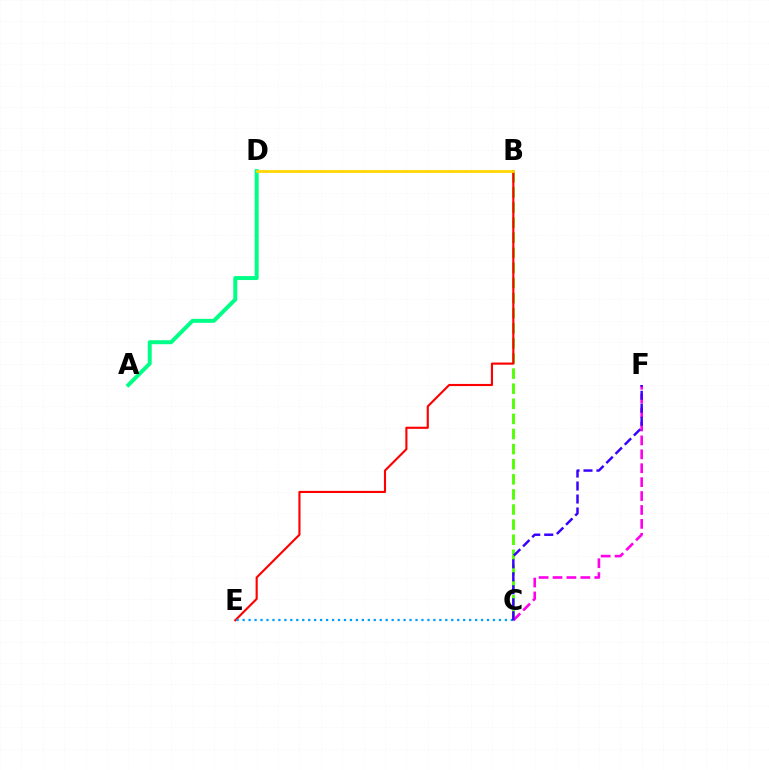{('B', 'C'): [{'color': '#4fff00', 'line_style': 'dashed', 'thickness': 2.05}], ('A', 'D'): [{'color': '#00ff86', 'line_style': 'solid', 'thickness': 2.87}], ('B', 'E'): [{'color': '#ff0000', 'line_style': 'solid', 'thickness': 1.54}], ('B', 'D'): [{'color': '#ffd500', 'line_style': 'solid', 'thickness': 1.98}], ('C', 'E'): [{'color': '#009eff', 'line_style': 'dotted', 'thickness': 1.62}], ('C', 'F'): [{'color': '#ff00ed', 'line_style': 'dashed', 'thickness': 1.89}, {'color': '#3700ff', 'line_style': 'dashed', 'thickness': 1.76}]}